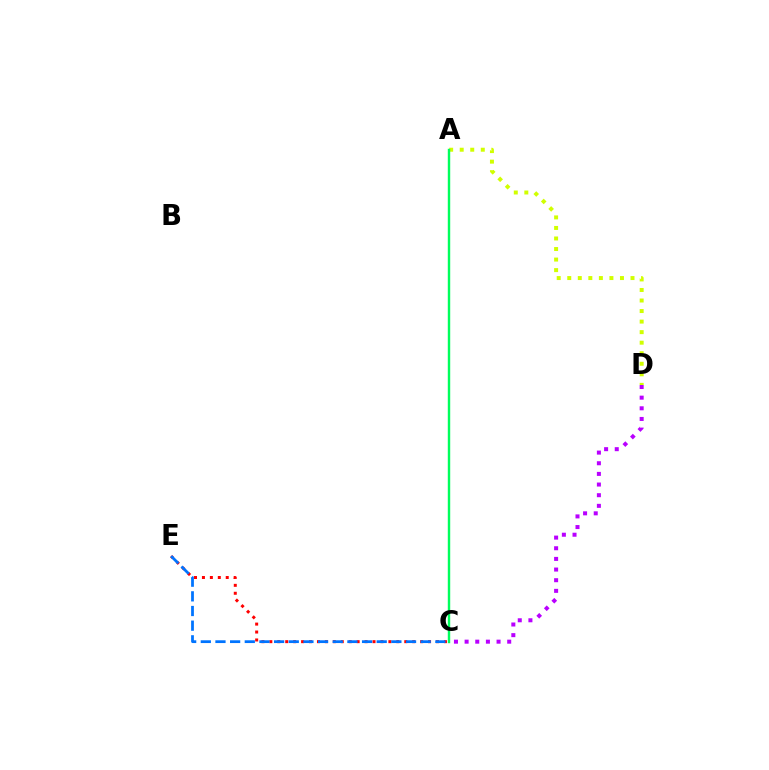{('A', 'D'): [{'color': '#d1ff00', 'line_style': 'dotted', 'thickness': 2.86}], ('C', 'D'): [{'color': '#b900ff', 'line_style': 'dotted', 'thickness': 2.89}], ('C', 'E'): [{'color': '#ff0000', 'line_style': 'dotted', 'thickness': 2.16}, {'color': '#0074ff', 'line_style': 'dashed', 'thickness': 1.99}], ('A', 'C'): [{'color': '#00ff5c', 'line_style': 'solid', 'thickness': 1.74}]}